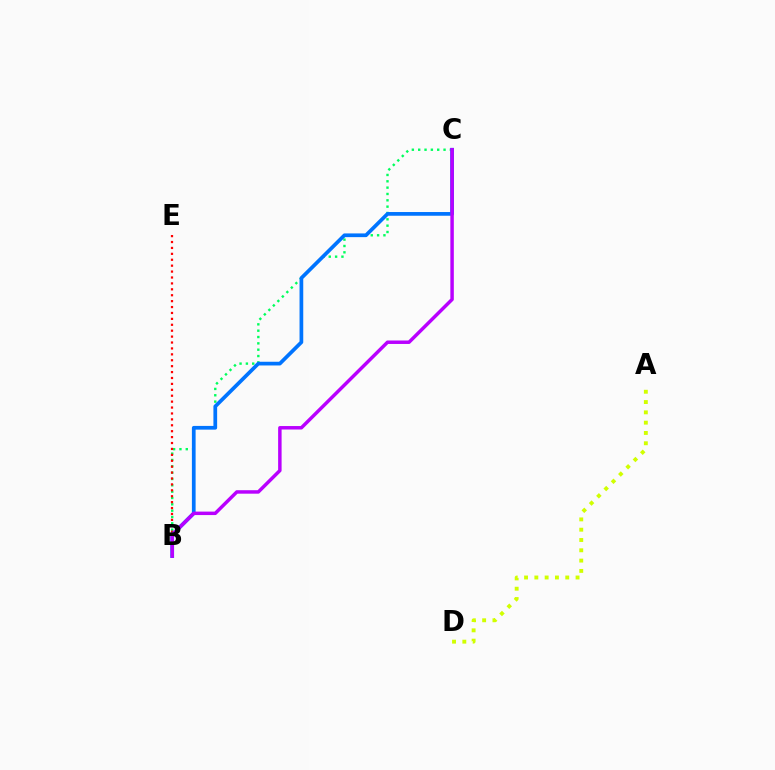{('B', 'C'): [{'color': '#00ff5c', 'line_style': 'dotted', 'thickness': 1.72}, {'color': '#0074ff', 'line_style': 'solid', 'thickness': 2.68}, {'color': '#b900ff', 'line_style': 'solid', 'thickness': 2.5}], ('B', 'E'): [{'color': '#ff0000', 'line_style': 'dotted', 'thickness': 1.61}], ('A', 'D'): [{'color': '#d1ff00', 'line_style': 'dotted', 'thickness': 2.8}]}